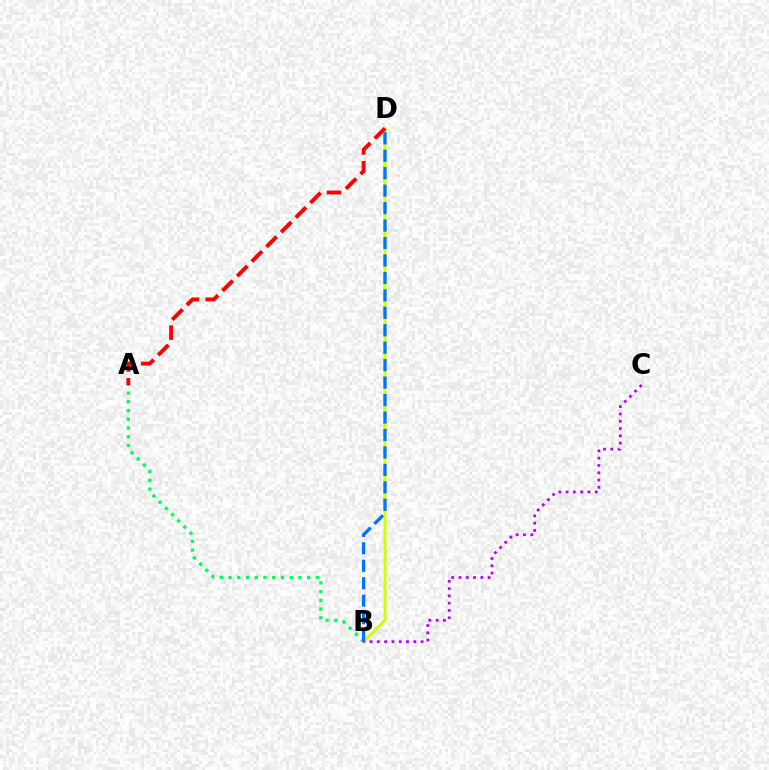{('B', 'D'): [{'color': '#d1ff00', 'line_style': 'solid', 'thickness': 2.13}, {'color': '#0074ff', 'line_style': 'dashed', 'thickness': 2.37}], ('A', 'B'): [{'color': '#00ff5c', 'line_style': 'dotted', 'thickness': 2.37}], ('B', 'C'): [{'color': '#b900ff', 'line_style': 'dotted', 'thickness': 1.98}], ('A', 'D'): [{'color': '#ff0000', 'line_style': 'dashed', 'thickness': 2.81}]}